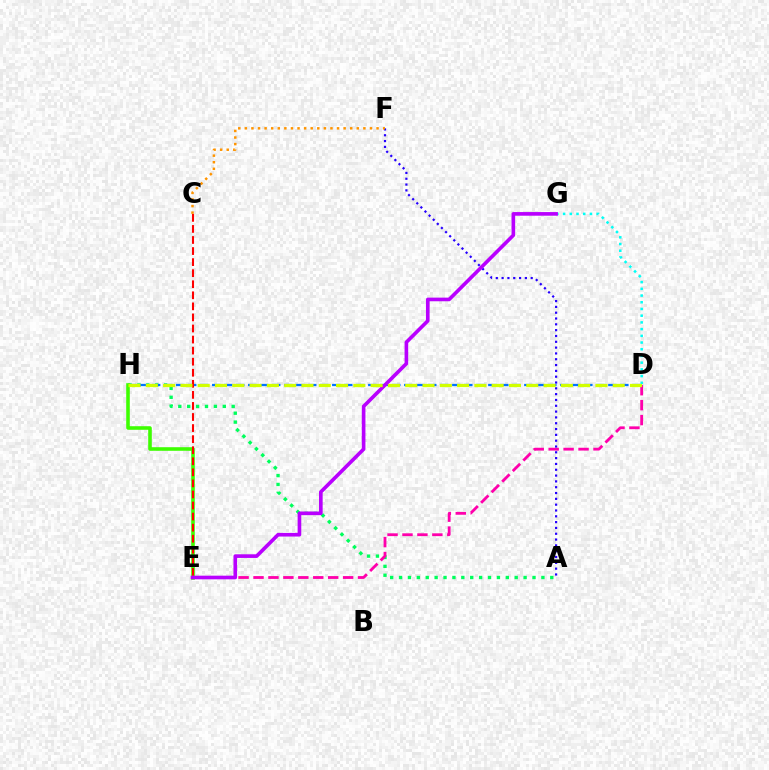{('A', 'H'): [{'color': '#00ff5c', 'line_style': 'dotted', 'thickness': 2.42}], ('D', 'H'): [{'color': '#0074ff', 'line_style': 'dashed', 'thickness': 1.63}, {'color': '#d1ff00', 'line_style': 'dashed', 'thickness': 2.35}], ('E', 'H'): [{'color': '#3dff00', 'line_style': 'solid', 'thickness': 2.57}], ('C', 'E'): [{'color': '#ff0000', 'line_style': 'dashed', 'thickness': 1.5}], ('D', 'E'): [{'color': '#ff00ac', 'line_style': 'dashed', 'thickness': 2.03}], ('A', 'F'): [{'color': '#2500ff', 'line_style': 'dotted', 'thickness': 1.58}], ('D', 'G'): [{'color': '#00fff6', 'line_style': 'dotted', 'thickness': 1.82}], ('E', 'G'): [{'color': '#b900ff', 'line_style': 'solid', 'thickness': 2.62}], ('C', 'F'): [{'color': '#ff9400', 'line_style': 'dotted', 'thickness': 1.79}]}